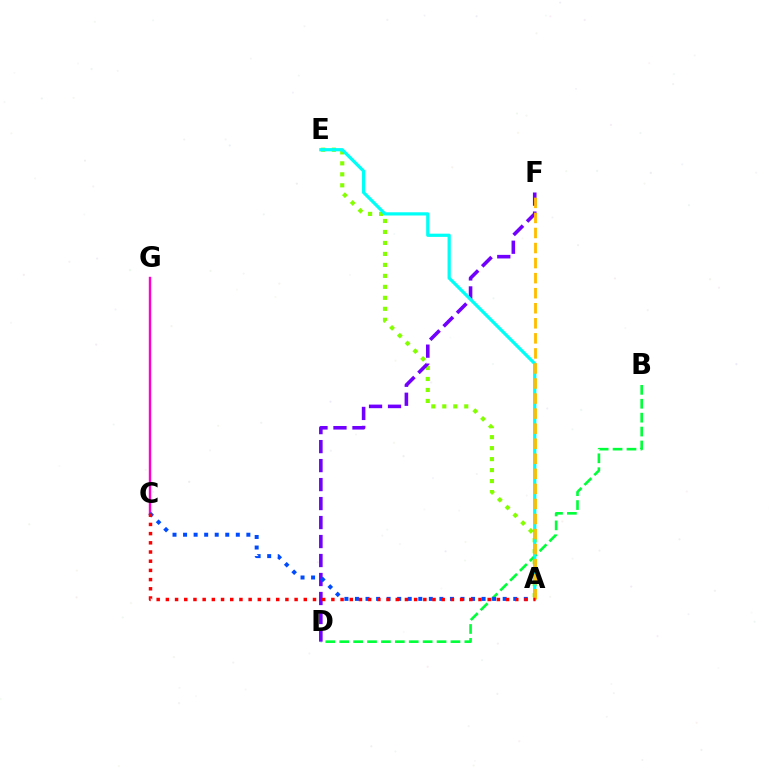{('B', 'D'): [{'color': '#00ff39', 'line_style': 'dashed', 'thickness': 1.89}], ('A', 'E'): [{'color': '#84ff00', 'line_style': 'dotted', 'thickness': 2.98}, {'color': '#00fff6', 'line_style': 'solid', 'thickness': 2.32}], ('D', 'F'): [{'color': '#7200ff', 'line_style': 'dashed', 'thickness': 2.58}], ('C', 'G'): [{'color': '#ff00cf', 'line_style': 'solid', 'thickness': 1.74}], ('A', 'C'): [{'color': '#004bff', 'line_style': 'dotted', 'thickness': 2.87}, {'color': '#ff0000', 'line_style': 'dotted', 'thickness': 2.5}], ('A', 'F'): [{'color': '#ffbd00', 'line_style': 'dashed', 'thickness': 2.04}]}